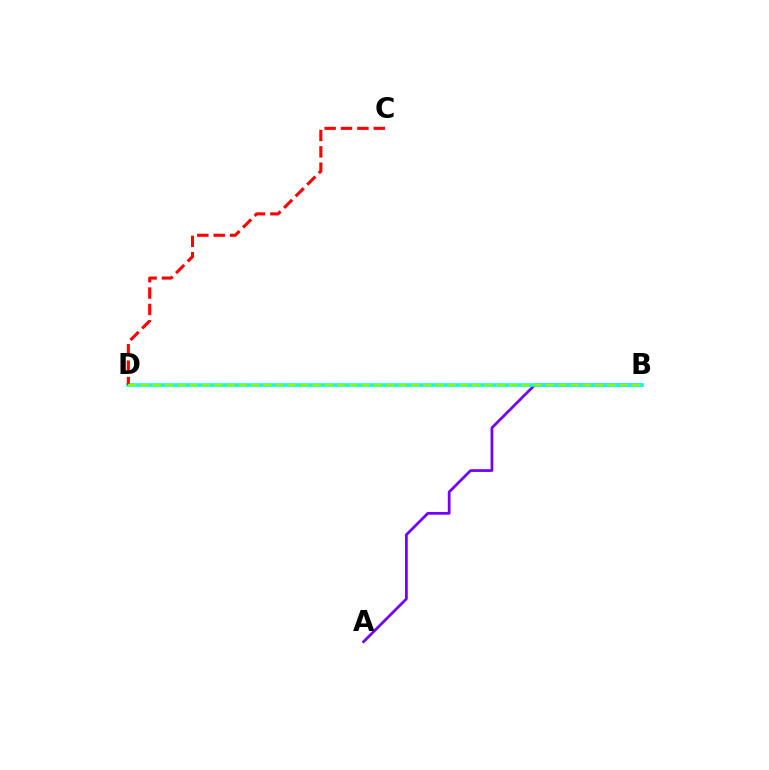{('A', 'B'): [{'color': '#7200ff', 'line_style': 'solid', 'thickness': 1.97}], ('B', 'D'): [{'color': '#00fff6', 'line_style': 'solid', 'thickness': 2.58}, {'color': '#84ff00', 'line_style': 'dashed', 'thickness': 1.67}], ('C', 'D'): [{'color': '#ff0000', 'line_style': 'dashed', 'thickness': 2.23}]}